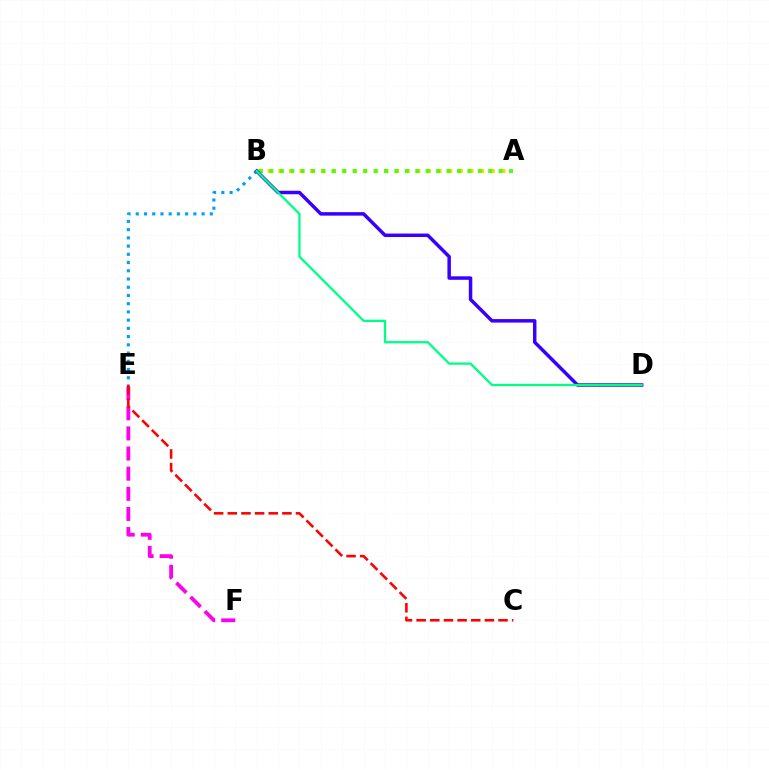{('A', 'B'): [{'color': '#ffd500', 'line_style': 'dotted', 'thickness': 2.89}, {'color': '#4fff00', 'line_style': 'dotted', 'thickness': 2.83}], ('E', 'F'): [{'color': '#ff00ed', 'line_style': 'dashed', 'thickness': 2.74}], ('C', 'E'): [{'color': '#ff0000', 'line_style': 'dashed', 'thickness': 1.85}], ('B', 'E'): [{'color': '#009eff', 'line_style': 'dotted', 'thickness': 2.24}], ('B', 'D'): [{'color': '#3700ff', 'line_style': 'solid', 'thickness': 2.51}, {'color': '#00ff86', 'line_style': 'solid', 'thickness': 1.66}]}